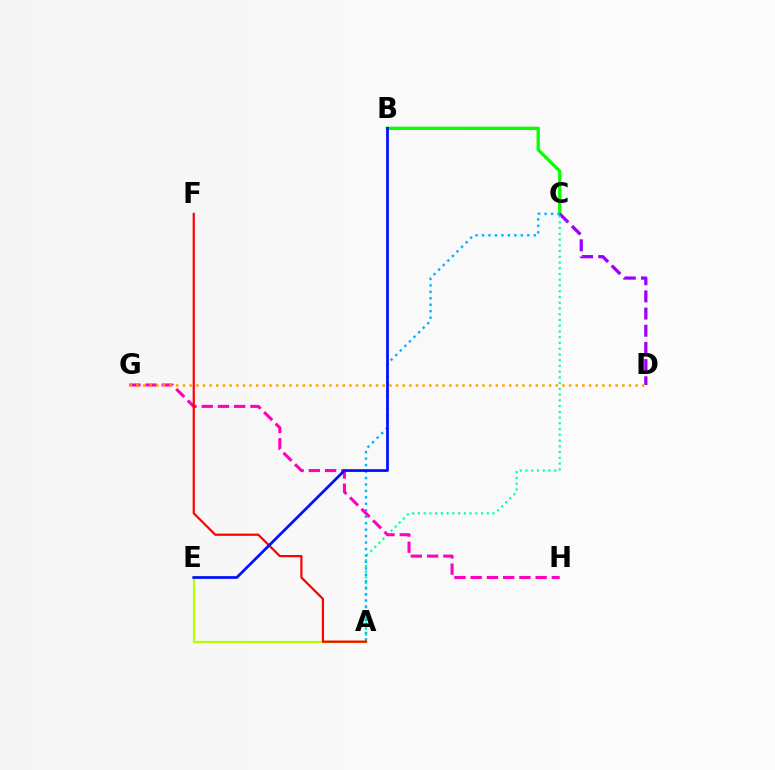{('B', 'C'): [{'color': '#08ff00', 'line_style': 'solid', 'thickness': 2.37}], ('A', 'E'): [{'color': '#b3ff00', 'line_style': 'solid', 'thickness': 1.57}], ('C', 'D'): [{'color': '#9b00ff', 'line_style': 'dashed', 'thickness': 2.33}], ('A', 'C'): [{'color': '#00ff9d', 'line_style': 'dotted', 'thickness': 1.56}, {'color': '#00b5ff', 'line_style': 'dotted', 'thickness': 1.75}], ('G', 'H'): [{'color': '#ff00bd', 'line_style': 'dashed', 'thickness': 2.21}], ('A', 'F'): [{'color': '#ff0000', 'line_style': 'solid', 'thickness': 1.59}], ('D', 'G'): [{'color': '#ffa500', 'line_style': 'dotted', 'thickness': 1.81}], ('B', 'E'): [{'color': '#0010ff', 'line_style': 'solid', 'thickness': 1.97}]}